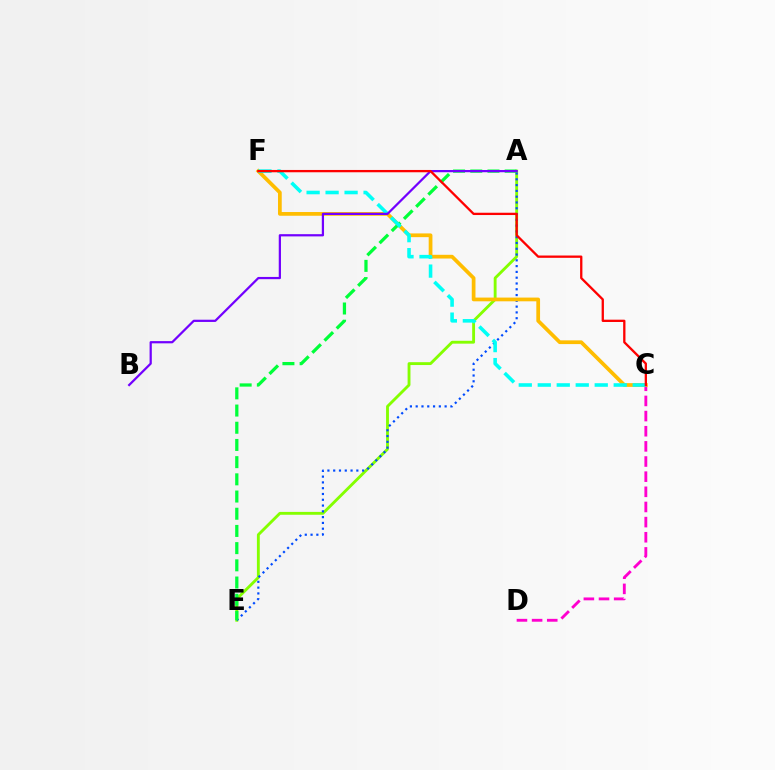{('C', 'D'): [{'color': '#ff00cf', 'line_style': 'dashed', 'thickness': 2.06}], ('A', 'E'): [{'color': '#84ff00', 'line_style': 'solid', 'thickness': 2.06}, {'color': '#004bff', 'line_style': 'dotted', 'thickness': 1.57}, {'color': '#00ff39', 'line_style': 'dashed', 'thickness': 2.34}], ('C', 'F'): [{'color': '#ffbd00', 'line_style': 'solid', 'thickness': 2.69}, {'color': '#00fff6', 'line_style': 'dashed', 'thickness': 2.58}, {'color': '#ff0000', 'line_style': 'solid', 'thickness': 1.66}], ('A', 'B'): [{'color': '#7200ff', 'line_style': 'solid', 'thickness': 1.61}]}